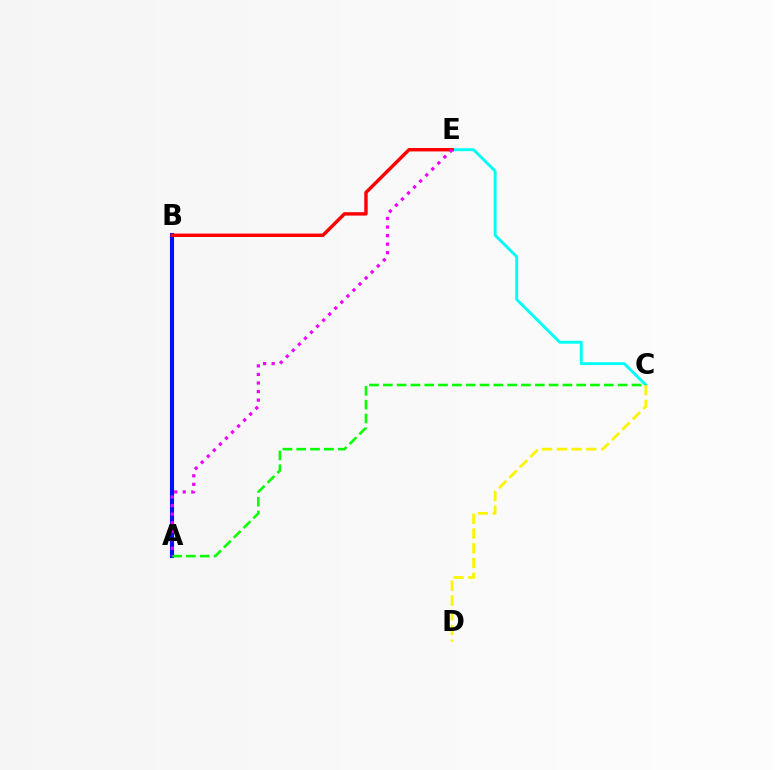{('A', 'B'): [{'color': '#0010ff', 'line_style': 'solid', 'thickness': 2.95}], ('C', 'E'): [{'color': '#00fff6', 'line_style': 'solid', 'thickness': 2.09}], ('C', 'D'): [{'color': '#fcf500', 'line_style': 'dashed', 'thickness': 2.0}], ('B', 'E'): [{'color': '#ff0000', 'line_style': 'solid', 'thickness': 2.47}], ('A', 'C'): [{'color': '#08ff00', 'line_style': 'dashed', 'thickness': 1.88}], ('A', 'E'): [{'color': '#ee00ff', 'line_style': 'dotted', 'thickness': 2.32}]}